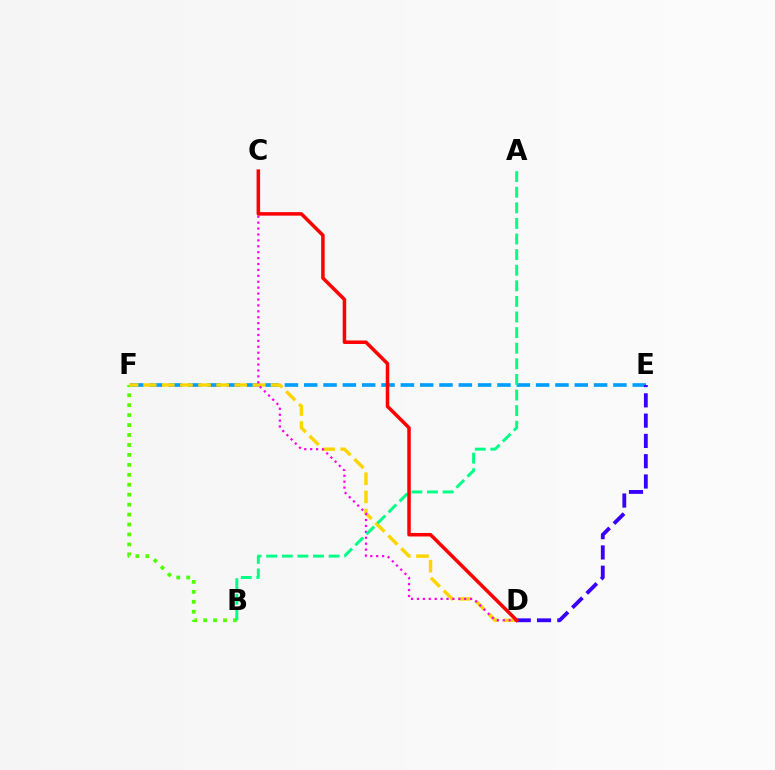{('E', 'F'): [{'color': '#009eff', 'line_style': 'dashed', 'thickness': 2.63}], ('B', 'F'): [{'color': '#4fff00', 'line_style': 'dotted', 'thickness': 2.7}], ('D', 'F'): [{'color': '#ffd500', 'line_style': 'dashed', 'thickness': 2.46}], ('D', 'E'): [{'color': '#3700ff', 'line_style': 'dashed', 'thickness': 2.76}], ('C', 'D'): [{'color': '#ff00ed', 'line_style': 'dotted', 'thickness': 1.61}, {'color': '#ff0000', 'line_style': 'solid', 'thickness': 2.53}], ('A', 'B'): [{'color': '#00ff86', 'line_style': 'dashed', 'thickness': 2.12}]}